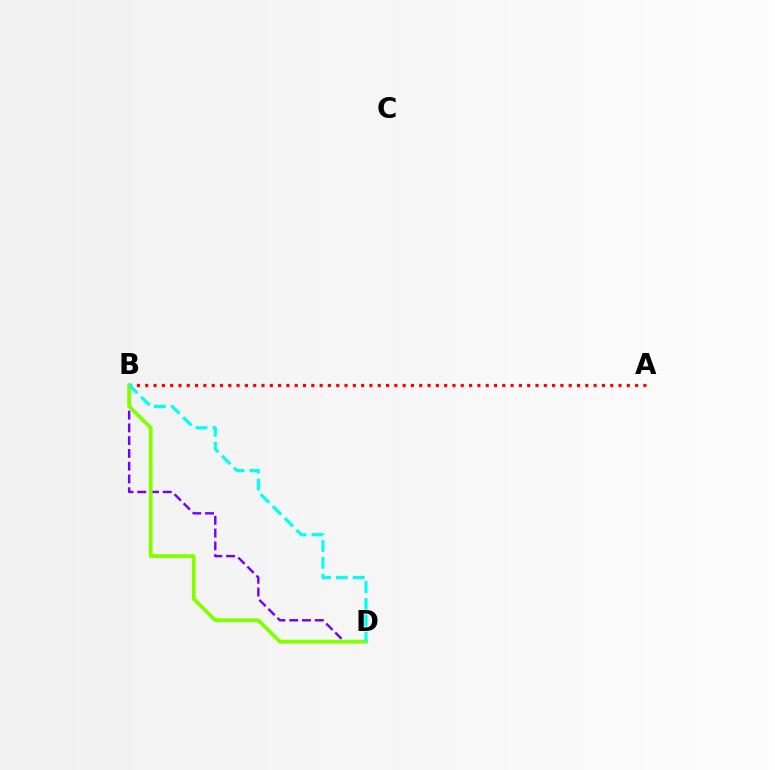{('B', 'D'): [{'color': '#7200ff', 'line_style': 'dashed', 'thickness': 1.73}, {'color': '#84ff00', 'line_style': 'solid', 'thickness': 2.76}, {'color': '#00fff6', 'line_style': 'dashed', 'thickness': 2.29}], ('A', 'B'): [{'color': '#ff0000', 'line_style': 'dotted', 'thickness': 2.26}]}